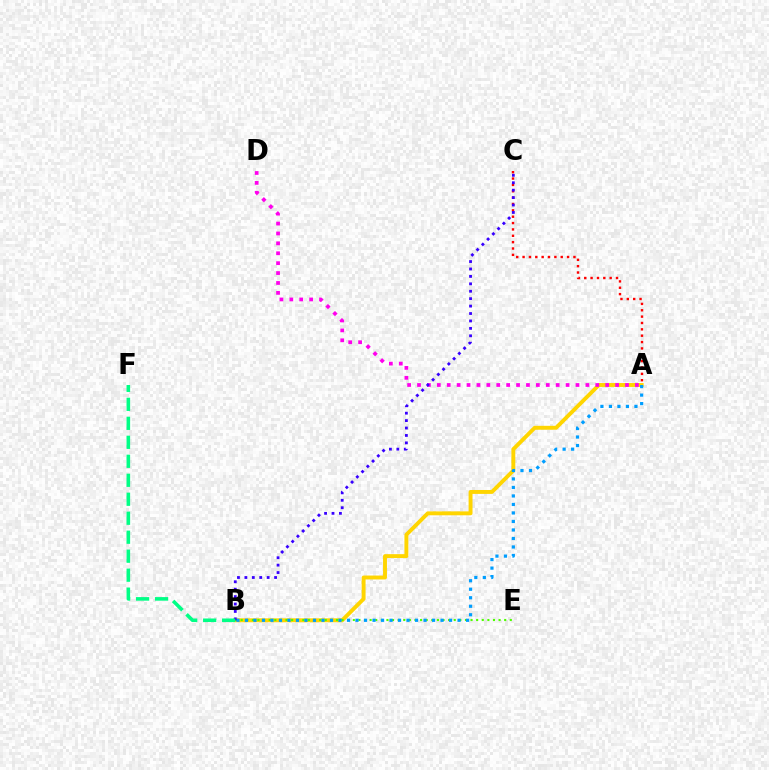{('A', 'B'): [{'color': '#ffd500', 'line_style': 'solid', 'thickness': 2.82}, {'color': '#009eff', 'line_style': 'dotted', 'thickness': 2.31}], ('A', 'C'): [{'color': '#ff0000', 'line_style': 'dotted', 'thickness': 1.73}], ('A', 'D'): [{'color': '#ff00ed', 'line_style': 'dotted', 'thickness': 2.69}], ('B', 'E'): [{'color': '#4fff00', 'line_style': 'dotted', 'thickness': 1.52}], ('B', 'C'): [{'color': '#3700ff', 'line_style': 'dotted', 'thickness': 2.02}], ('B', 'F'): [{'color': '#00ff86', 'line_style': 'dashed', 'thickness': 2.58}]}